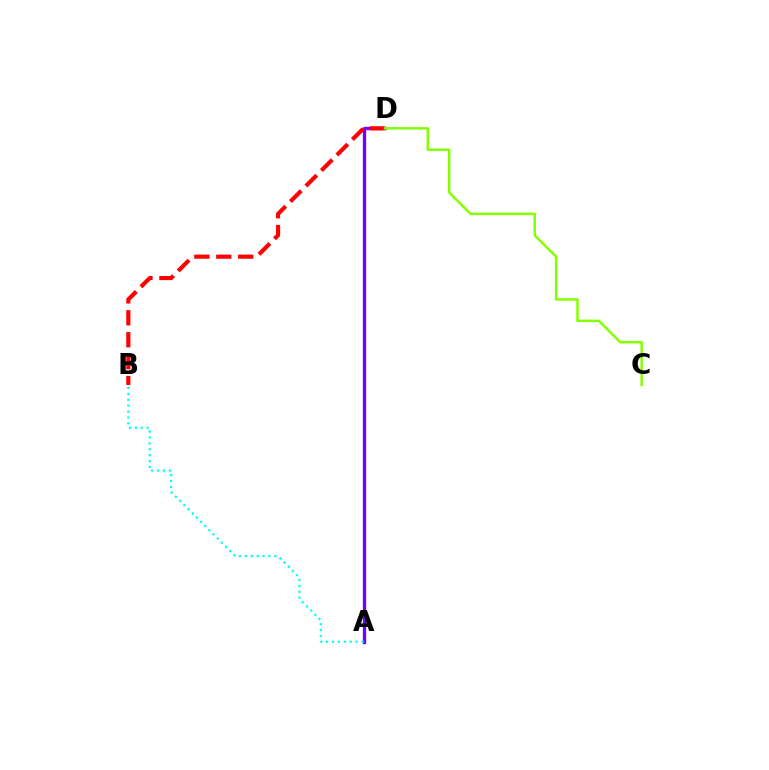{('A', 'D'): [{'color': '#7200ff', 'line_style': 'solid', 'thickness': 2.38}], ('B', 'D'): [{'color': '#ff0000', 'line_style': 'dashed', 'thickness': 2.98}], ('A', 'B'): [{'color': '#00fff6', 'line_style': 'dotted', 'thickness': 1.6}], ('C', 'D'): [{'color': '#84ff00', 'line_style': 'solid', 'thickness': 1.79}]}